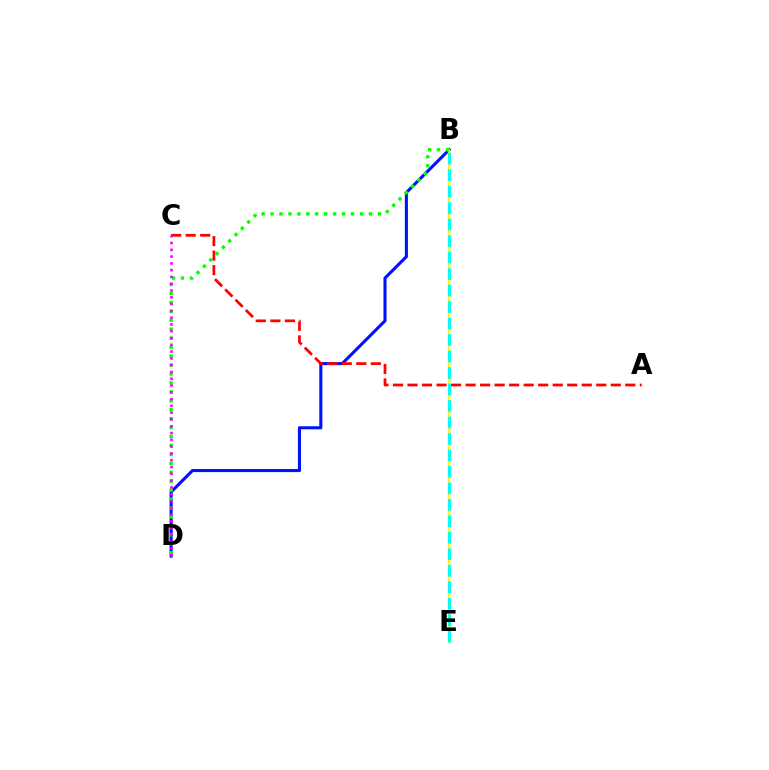{('B', 'D'): [{'color': '#0010ff', 'line_style': 'solid', 'thickness': 2.21}, {'color': '#08ff00', 'line_style': 'dotted', 'thickness': 2.43}], ('B', 'E'): [{'color': '#fcf500', 'line_style': 'solid', 'thickness': 1.61}, {'color': '#00fff6', 'line_style': 'dashed', 'thickness': 2.24}], ('A', 'C'): [{'color': '#ff0000', 'line_style': 'dashed', 'thickness': 1.97}], ('C', 'D'): [{'color': '#ee00ff', 'line_style': 'dotted', 'thickness': 1.84}]}